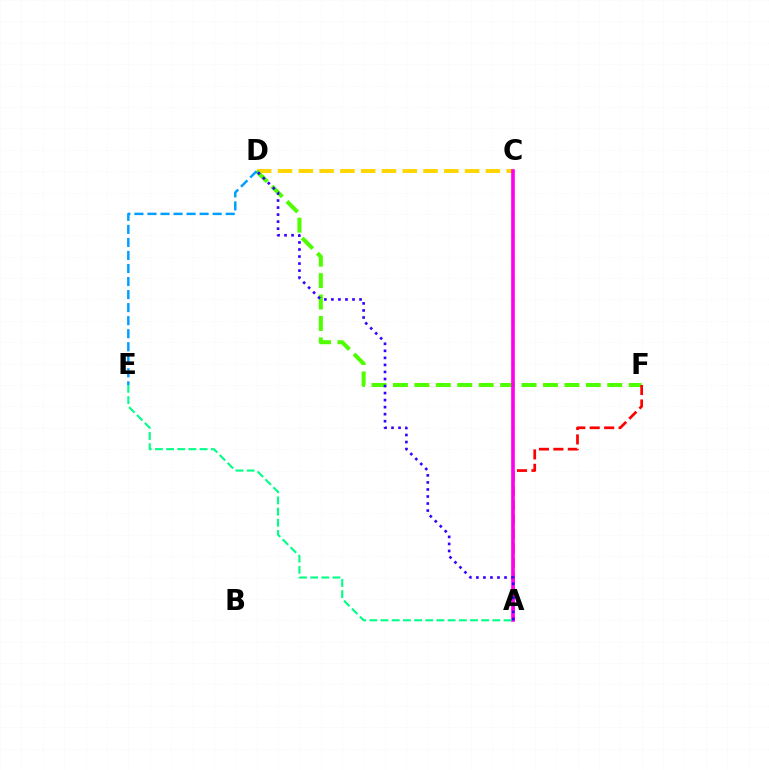{('C', 'D'): [{'color': '#ffd500', 'line_style': 'dashed', 'thickness': 2.82}], ('D', 'F'): [{'color': '#4fff00', 'line_style': 'dashed', 'thickness': 2.91}], ('A', 'F'): [{'color': '#ff0000', 'line_style': 'dashed', 'thickness': 1.96}], ('D', 'E'): [{'color': '#009eff', 'line_style': 'dashed', 'thickness': 1.77}], ('A', 'C'): [{'color': '#ff00ed', 'line_style': 'solid', 'thickness': 2.63}], ('A', 'E'): [{'color': '#00ff86', 'line_style': 'dashed', 'thickness': 1.52}], ('A', 'D'): [{'color': '#3700ff', 'line_style': 'dotted', 'thickness': 1.91}]}